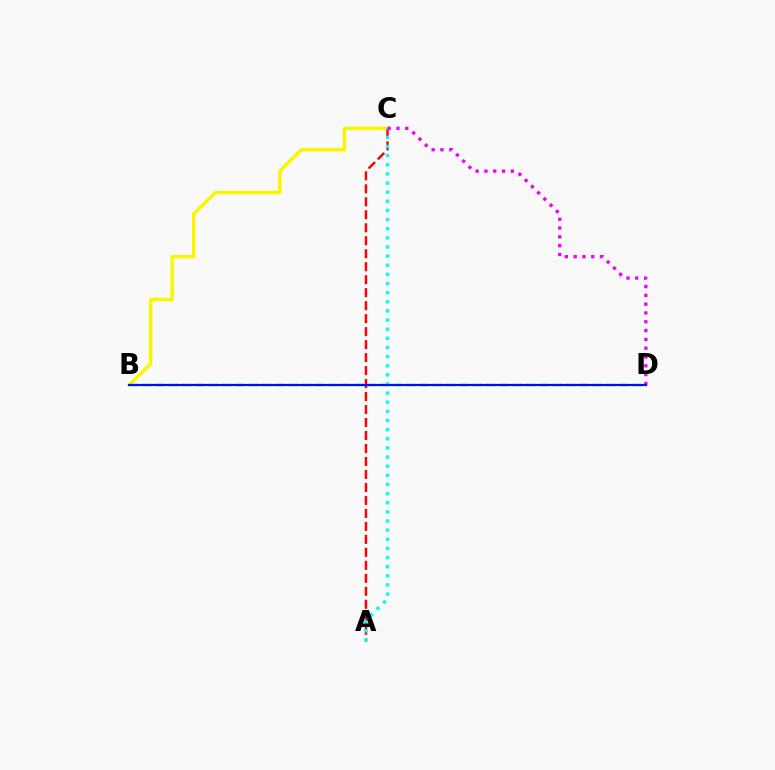{('B', 'C'): [{'color': '#fcf500', 'line_style': 'solid', 'thickness': 2.51}], ('A', 'C'): [{'color': '#ff0000', 'line_style': 'dashed', 'thickness': 1.76}, {'color': '#00fff6', 'line_style': 'dotted', 'thickness': 2.48}], ('B', 'D'): [{'color': '#08ff00', 'line_style': 'dashed', 'thickness': 1.8}, {'color': '#0010ff', 'line_style': 'solid', 'thickness': 1.55}], ('C', 'D'): [{'color': '#ee00ff', 'line_style': 'dotted', 'thickness': 2.39}]}